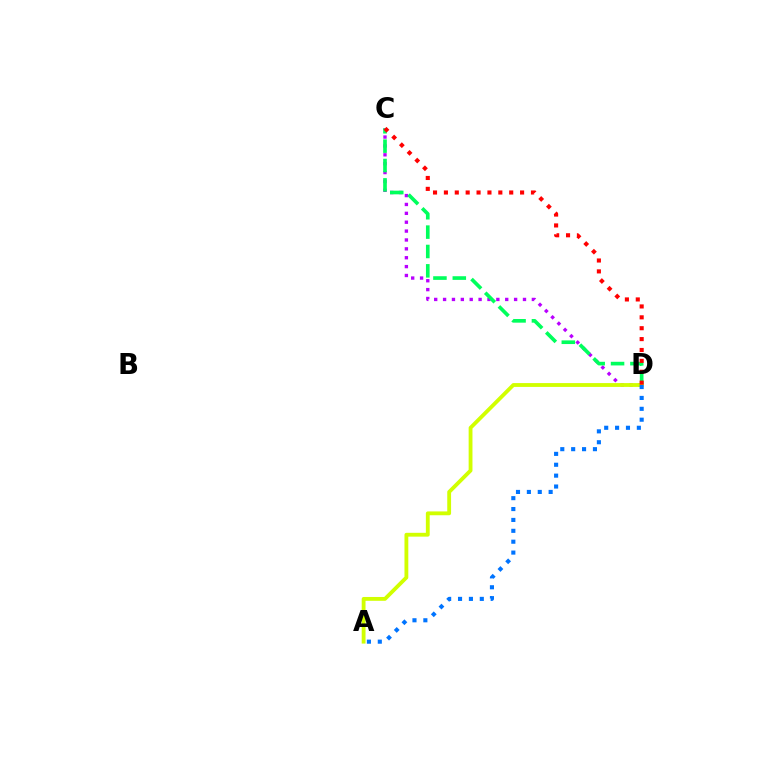{('C', 'D'): [{'color': '#b900ff', 'line_style': 'dotted', 'thickness': 2.41}, {'color': '#00ff5c', 'line_style': 'dashed', 'thickness': 2.63}, {'color': '#ff0000', 'line_style': 'dotted', 'thickness': 2.96}], ('A', 'D'): [{'color': '#d1ff00', 'line_style': 'solid', 'thickness': 2.76}, {'color': '#0074ff', 'line_style': 'dotted', 'thickness': 2.96}]}